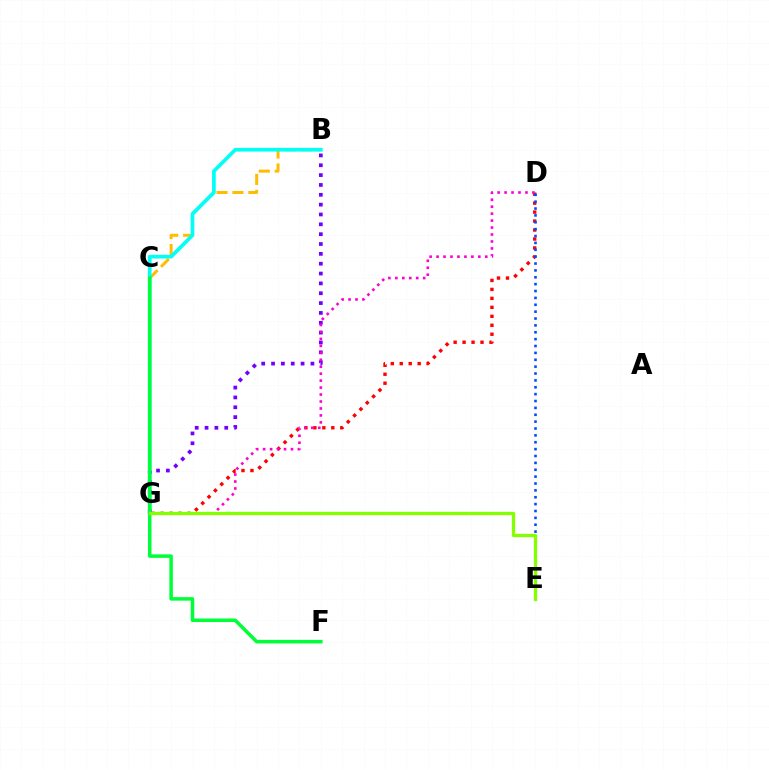{('B', 'C'): [{'color': '#ffbd00', 'line_style': 'dashed', 'thickness': 2.16}], ('B', 'G'): [{'color': '#00fff6', 'line_style': 'solid', 'thickness': 2.66}, {'color': '#7200ff', 'line_style': 'dotted', 'thickness': 2.67}], ('D', 'G'): [{'color': '#ff0000', 'line_style': 'dotted', 'thickness': 2.44}, {'color': '#ff00cf', 'line_style': 'dotted', 'thickness': 1.89}], ('C', 'F'): [{'color': '#00ff39', 'line_style': 'solid', 'thickness': 2.53}], ('D', 'E'): [{'color': '#004bff', 'line_style': 'dotted', 'thickness': 1.87}], ('E', 'G'): [{'color': '#84ff00', 'line_style': 'solid', 'thickness': 2.35}]}